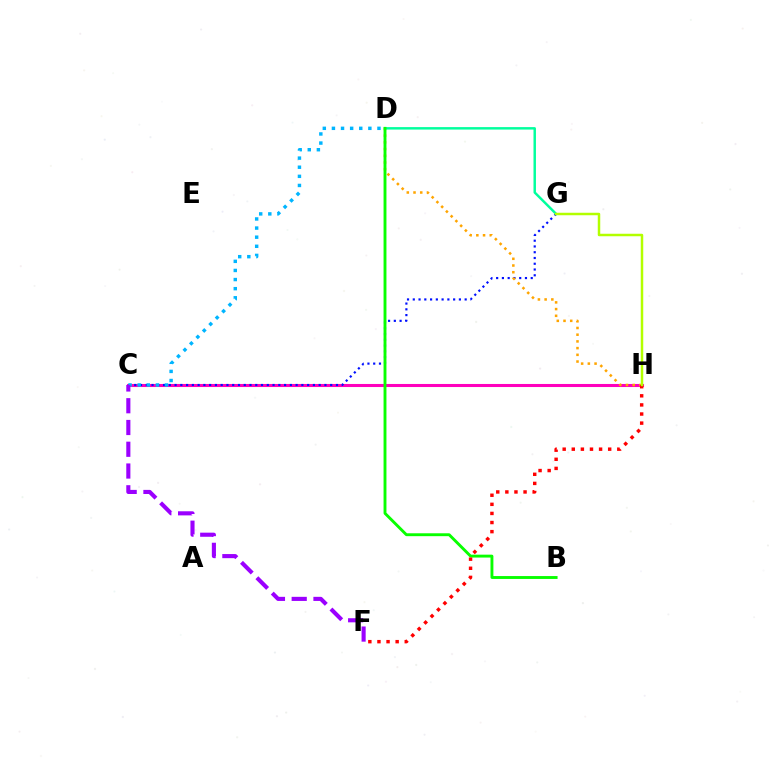{('C', 'H'): [{'color': '#ff00bd', 'line_style': 'solid', 'thickness': 2.21}], ('C', 'G'): [{'color': '#0010ff', 'line_style': 'dotted', 'thickness': 1.57}], ('D', 'H'): [{'color': '#ffa500', 'line_style': 'dotted', 'thickness': 1.82}], ('D', 'G'): [{'color': '#00ff9d', 'line_style': 'solid', 'thickness': 1.77}], ('B', 'D'): [{'color': '#08ff00', 'line_style': 'solid', 'thickness': 2.08}], ('C', 'D'): [{'color': '#00b5ff', 'line_style': 'dotted', 'thickness': 2.48}], ('F', 'H'): [{'color': '#ff0000', 'line_style': 'dotted', 'thickness': 2.47}], ('G', 'H'): [{'color': '#b3ff00', 'line_style': 'solid', 'thickness': 1.79}], ('C', 'F'): [{'color': '#9b00ff', 'line_style': 'dashed', 'thickness': 2.96}]}